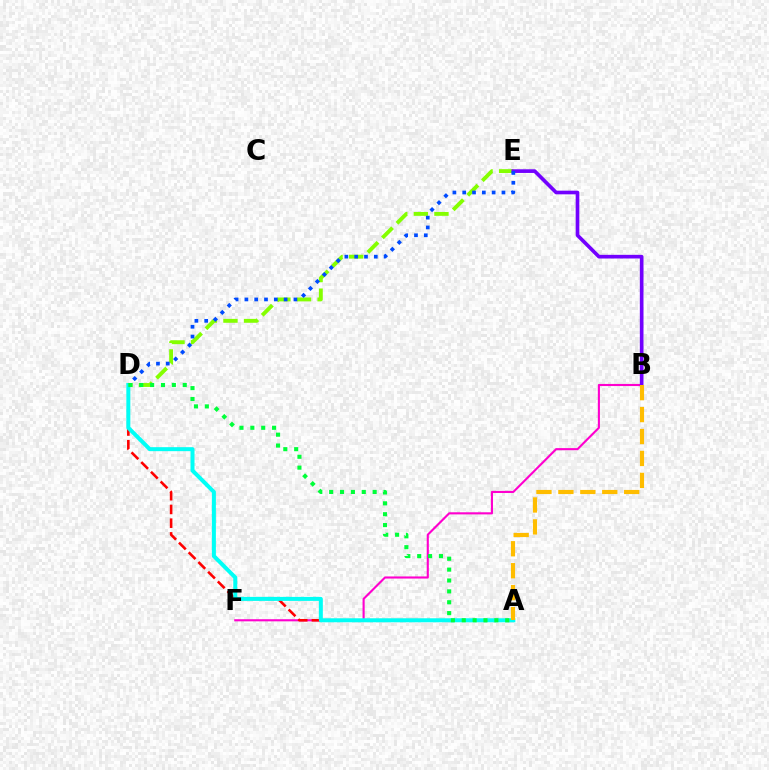{('D', 'E'): [{'color': '#84ff00', 'line_style': 'dashed', 'thickness': 2.8}, {'color': '#004bff', 'line_style': 'dotted', 'thickness': 2.67}], ('B', 'F'): [{'color': '#ff00cf', 'line_style': 'solid', 'thickness': 1.52}], ('A', 'D'): [{'color': '#ff0000', 'line_style': 'dashed', 'thickness': 1.87}, {'color': '#00fff6', 'line_style': 'solid', 'thickness': 2.88}, {'color': '#00ff39', 'line_style': 'dotted', 'thickness': 2.95}], ('B', 'E'): [{'color': '#7200ff', 'line_style': 'solid', 'thickness': 2.63}], ('A', 'B'): [{'color': '#ffbd00', 'line_style': 'dashed', 'thickness': 2.98}]}